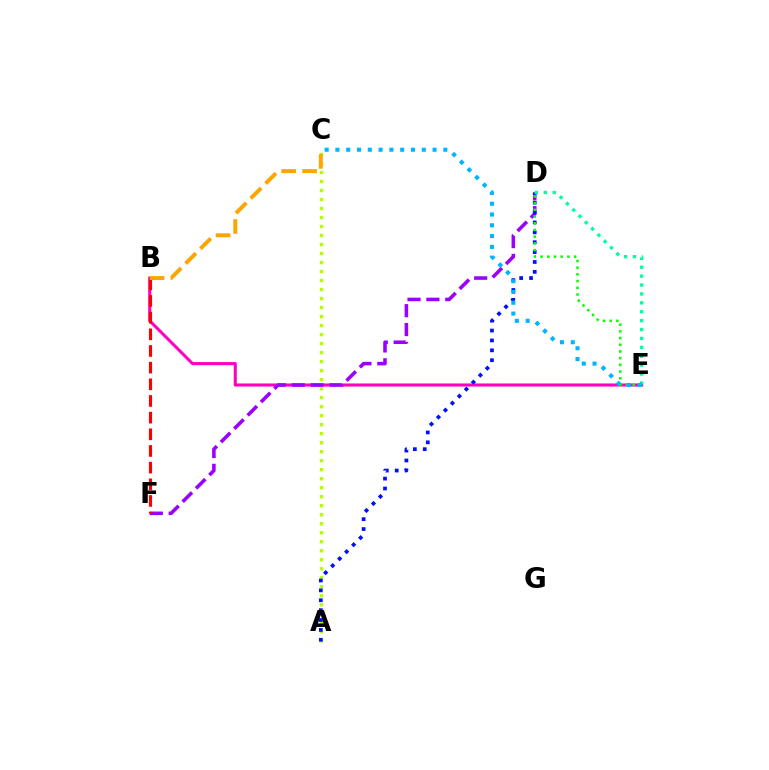{('A', 'C'): [{'color': '#b3ff00', 'line_style': 'dotted', 'thickness': 2.45}], ('B', 'E'): [{'color': '#ff00bd', 'line_style': 'solid', 'thickness': 2.21}], ('D', 'F'): [{'color': '#9b00ff', 'line_style': 'dashed', 'thickness': 2.56}], ('A', 'D'): [{'color': '#0010ff', 'line_style': 'dotted', 'thickness': 2.69}], ('D', 'E'): [{'color': '#00ff9d', 'line_style': 'dotted', 'thickness': 2.42}, {'color': '#08ff00', 'line_style': 'dotted', 'thickness': 1.82}], ('C', 'E'): [{'color': '#00b5ff', 'line_style': 'dotted', 'thickness': 2.93}], ('B', 'F'): [{'color': '#ff0000', 'line_style': 'dashed', 'thickness': 2.26}], ('B', 'C'): [{'color': '#ffa500', 'line_style': 'dashed', 'thickness': 2.85}]}